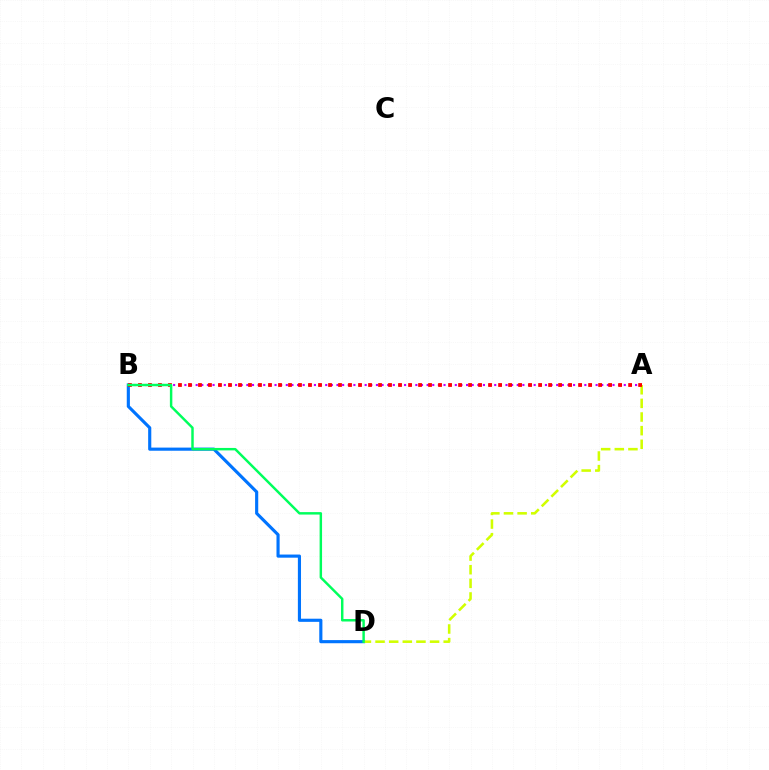{('A', 'B'): [{'color': '#b900ff', 'line_style': 'dotted', 'thickness': 1.53}, {'color': '#ff0000', 'line_style': 'dotted', 'thickness': 2.72}], ('B', 'D'): [{'color': '#0074ff', 'line_style': 'solid', 'thickness': 2.26}, {'color': '#00ff5c', 'line_style': 'solid', 'thickness': 1.77}], ('A', 'D'): [{'color': '#d1ff00', 'line_style': 'dashed', 'thickness': 1.85}]}